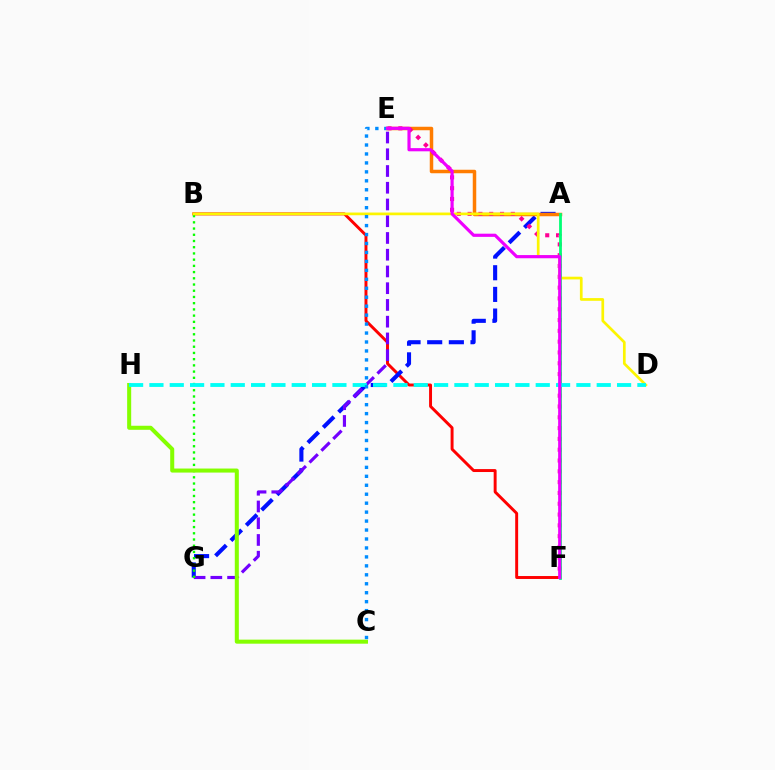{('B', 'F'): [{'color': '#ff0000', 'line_style': 'solid', 'thickness': 2.11}], ('A', 'G'): [{'color': '#0010ff', 'line_style': 'dashed', 'thickness': 2.94}], ('A', 'E'): [{'color': '#ff7c00', 'line_style': 'solid', 'thickness': 2.52}], ('E', 'F'): [{'color': '#ff0094', 'line_style': 'dotted', 'thickness': 2.94}, {'color': '#ee00ff', 'line_style': 'solid', 'thickness': 2.29}], ('E', 'G'): [{'color': '#7200ff', 'line_style': 'dashed', 'thickness': 2.27}], ('B', 'G'): [{'color': '#08ff00', 'line_style': 'dotted', 'thickness': 1.69}], ('B', 'D'): [{'color': '#fcf500', 'line_style': 'solid', 'thickness': 1.95}], ('C', 'H'): [{'color': '#84ff00', 'line_style': 'solid', 'thickness': 2.91}], ('A', 'F'): [{'color': '#00ff74', 'line_style': 'solid', 'thickness': 2.0}], ('D', 'H'): [{'color': '#00fff6', 'line_style': 'dashed', 'thickness': 2.76}], ('C', 'E'): [{'color': '#008cff', 'line_style': 'dotted', 'thickness': 2.43}]}